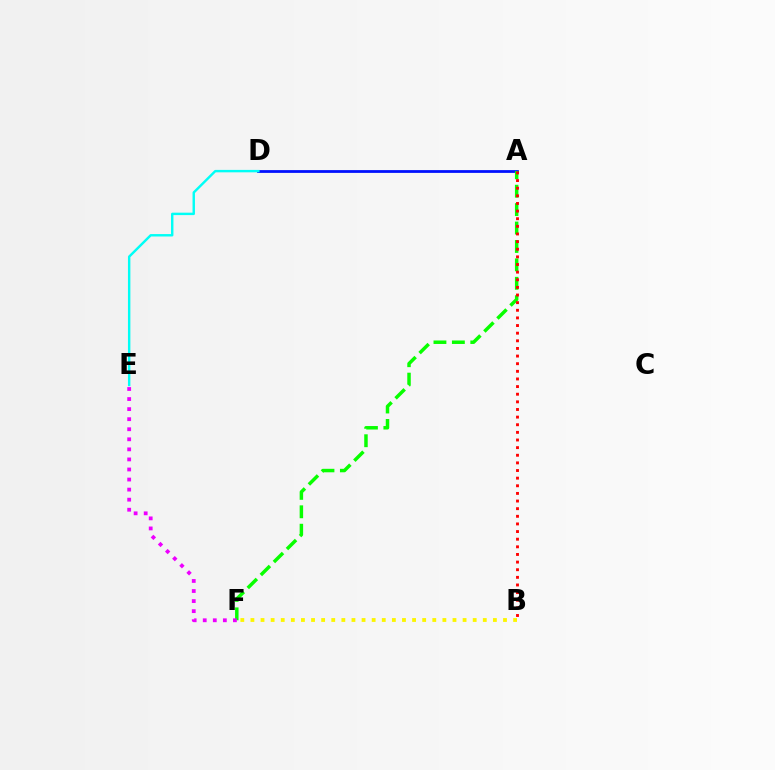{('A', 'D'): [{'color': '#0010ff', 'line_style': 'solid', 'thickness': 2.0}], ('D', 'E'): [{'color': '#00fff6', 'line_style': 'solid', 'thickness': 1.74}], ('A', 'F'): [{'color': '#08ff00', 'line_style': 'dashed', 'thickness': 2.5}], ('B', 'F'): [{'color': '#fcf500', 'line_style': 'dotted', 'thickness': 2.74}], ('A', 'B'): [{'color': '#ff0000', 'line_style': 'dotted', 'thickness': 2.07}], ('E', 'F'): [{'color': '#ee00ff', 'line_style': 'dotted', 'thickness': 2.73}]}